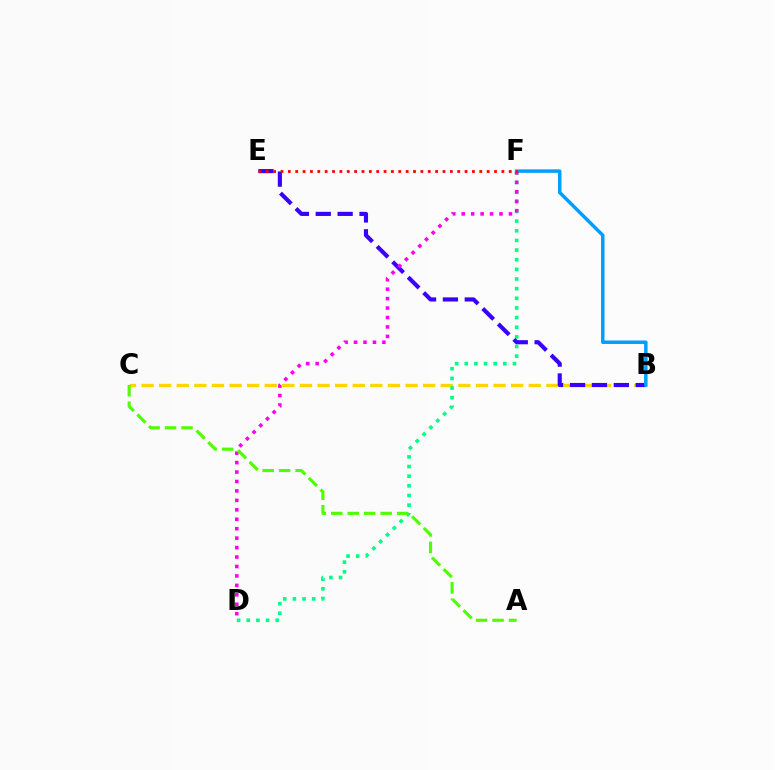{('B', 'C'): [{'color': '#ffd500', 'line_style': 'dashed', 'thickness': 2.39}], ('D', 'F'): [{'color': '#00ff86', 'line_style': 'dotted', 'thickness': 2.62}, {'color': '#ff00ed', 'line_style': 'dotted', 'thickness': 2.57}], ('B', 'E'): [{'color': '#3700ff', 'line_style': 'dashed', 'thickness': 2.97}], ('B', 'F'): [{'color': '#009eff', 'line_style': 'solid', 'thickness': 2.5}], ('A', 'C'): [{'color': '#4fff00', 'line_style': 'dashed', 'thickness': 2.24}], ('E', 'F'): [{'color': '#ff0000', 'line_style': 'dotted', 'thickness': 2.0}]}